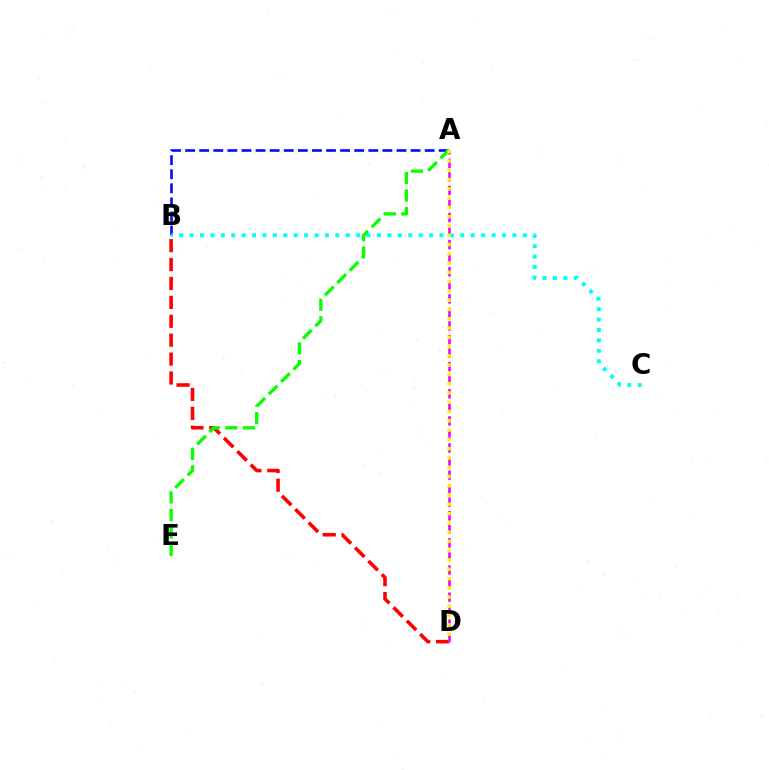{('B', 'D'): [{'color': '#ff0000', 'line_style': 'dashed', 'thickness': 2.57}], ('A', 'D'): [{'color': '#ee00ff', 'line_style': 'dashed', 'thickness': 1.84}, {'color': '#fcf500', 'line_style': 'dotted', 'thickness': 2.52}], ('A', 'B'): [{'color': '#0010ff', 'line_style': 'dashed', 'thickness': 1.91}], ('B', 'C'): [{'color': '#00fff6', 'line_style': 'dotted', 'thickness': 2.83}], ('A', 'E'): [{'color': '#08ff00', 'line_style': 'dashed', 'thickness': 2.37}]}